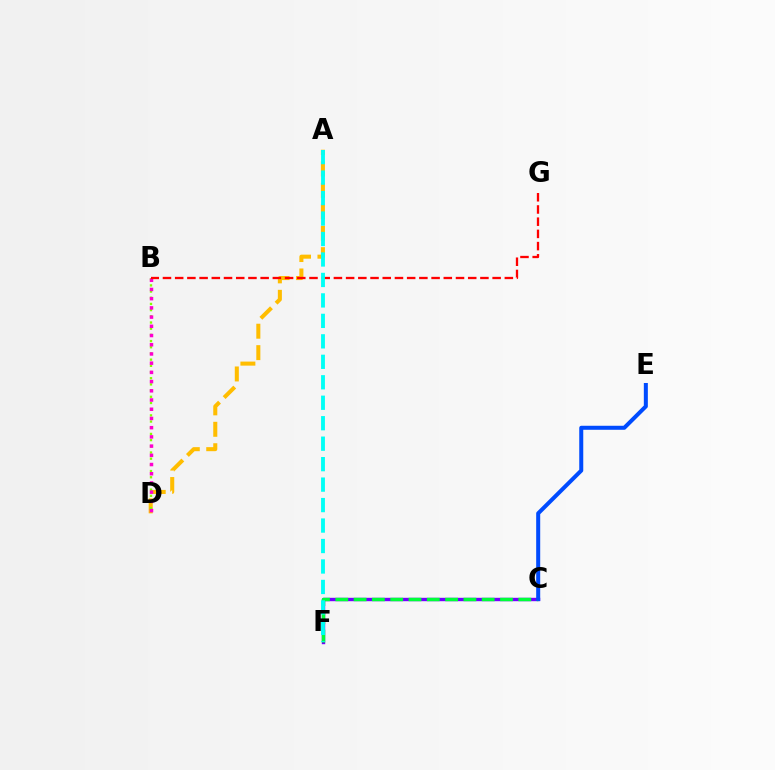{('A', 'D'): [{'color': '#ffbd00', 'line_style': 'dashed', 'thickness': 2.91}], ('C', 'F'): [{'color': '#7200ff', 'line_style': 'solid', 'thickness': 2.44}, {'color': '#00ff39', 'line_style': 'dashed', 'thickness': 2.49}], ('B', 'D'): [{'color': '#84ff00', 'line_style': 'dotted', 'thickness': 1.68}, {'color': '#ff00cf', 'line_style': 'dotted', 'thickness': 2.5}], ('C', 'E'): [{'color': '#004bff', 'line_style': 'solid', 'thickness': 2.89}], ('B', 'G'): [{'color': '#ff0000', 'line_style': 'dashed', 'thickness': 1.66}], ('A', 'F'): [{'color': '#00fff6', 'line_style': 'dashed', 'thickness': 2.78}]}